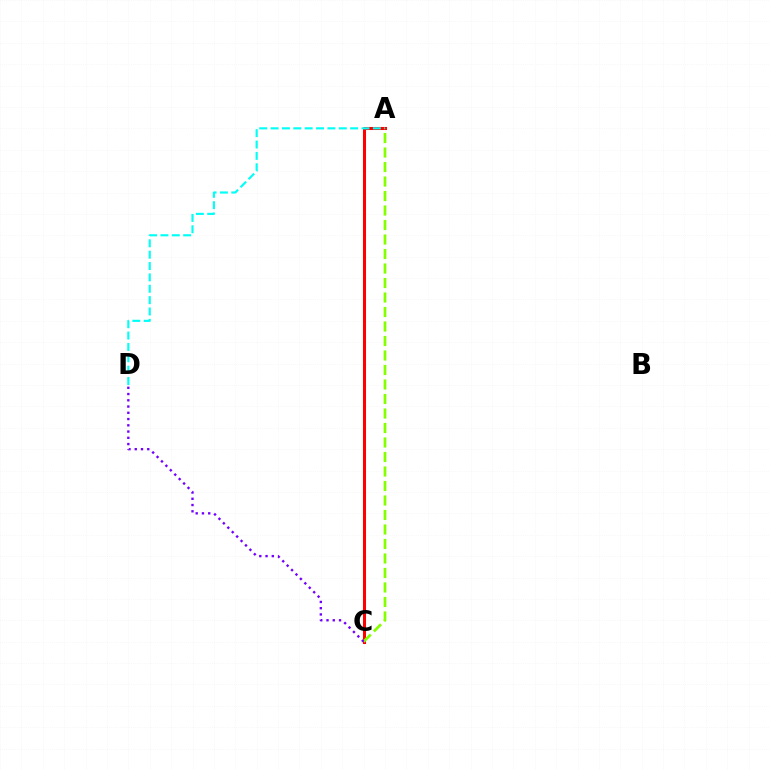{('A', 'C'): [{'color': '#ff0000', 'line_style': 'solid', 'thickness': 2.19}, {'color': '#84ff00', 'line_style': 'dashed', 'thickness': 1.97}], ('A', 'D'): [{'color': '#00fff6', 'line_style': 'dashed', 'thickness': 1.54}], ('C', 'D'): [{'color': '#7200ff', 'line_style': 'dotted', 'thickness': 1.7}]}